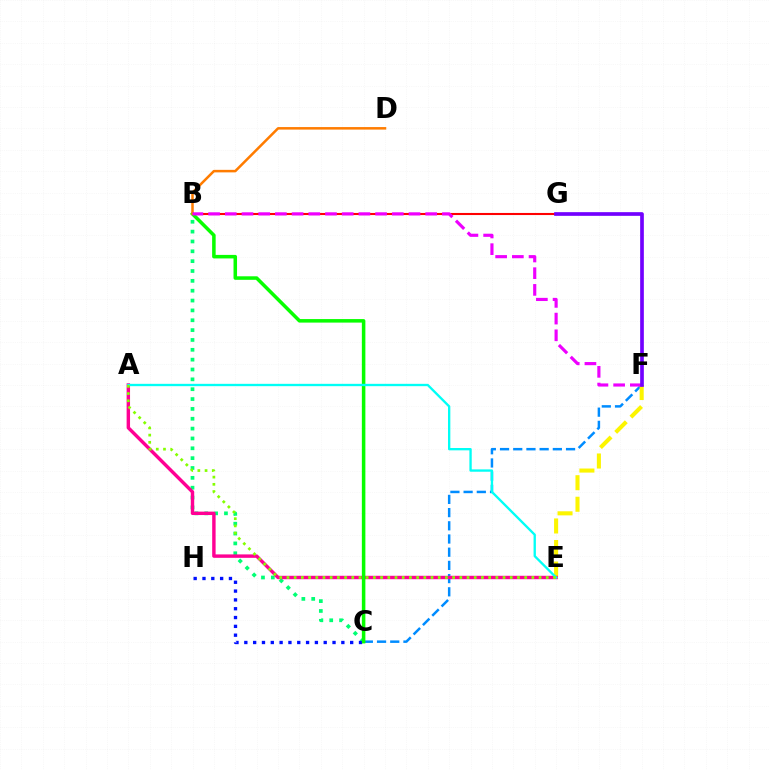{('B', 'C'): [{'color': '#00ff74', 'line_style': 'dotted', 'thickness': 2.68}, {'color': '#08ff00', 'line_style': 'solid', 'thickness': 2.54}], ('C', 'F'): [{'color': '#008cff', 'line_style': 'dashed', 'thickness': 1.79}], ('E', 'F'): [{'color': '#fcf500', 'line_style': 'dashed', 'thickness': 2.93}], ('A', 'E'): [{'color': '#ff0094', 'line_style': 'solid', 'thickness': 2.46}, {'color': '#00fff6', 'line_style': 'solid', 'thickness': 1.68}, {'color': '#84ff00', 'line_style': 'dotted', 'thickness': 1.96}], ('C', 'H'): [{'color': '#0010ff', 'line_style': 'dotted', 'thickness': 2.4}], ('B', 'G'): [{'color': '#ff0000', 'line_style': 'solid', 'thickness': 1.51}], ('B', 'D'): [{'color': '#ff7c00', 'line_style': 'solid', 'thickness': 1.81}], ('B', 'F'): [{'color': '#ee00ff', 'line_style': 'dashed', 'thickness': 2.27}], ('F', 'G'): [{'color': '#7200ff', 'line_style': 'solid', 'thickness': 2.65}]}